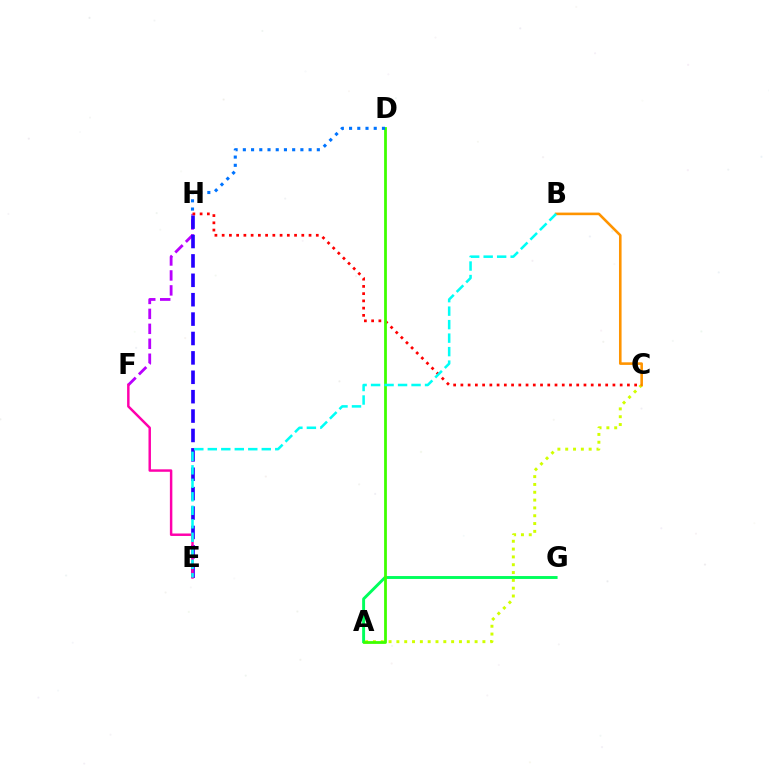{('A', 'G'): [{'color': '#00ff5c', 'line_style': 'solid', 'thickness': 2.1}], ('F', 'H'): [{'color': '#b900ff', 'line_style': 'dashed', 'thickness': 2.03}], ('E', 'H'): [{'color': '#2500ff', 'line_style': 'dashed', 'thickness': 2.63}], ('E', 'F'): [{'color': '#ff00ac', 'line_style': 'solid', 'thickness': 1.77}], ('A', 'C'): [{'color': '#d1ff00', 'line_style': 'dotted', 'thickness': 2.12}], ('B', 'C'): [{'color': '#ff9400', 'line_style': 'solid', 'thickness': 1.86}], ('C', 'H'): [{'color': '#ff0000', 'line_style': 'dotted', 'thickness': 1.97}], ('A', 'D'): [{'color': '#3dff00', 'line_style': 'solid', 'thickness': 2.0}], ('B', 'E'): [{'color': '#00fff6', 'line_style': 'dashed', 'thickness': 1.83}], ('D', 'H'): [{'color': '#0074ff', 'line_style': 'dotted', 'thickness': 2.23}]}